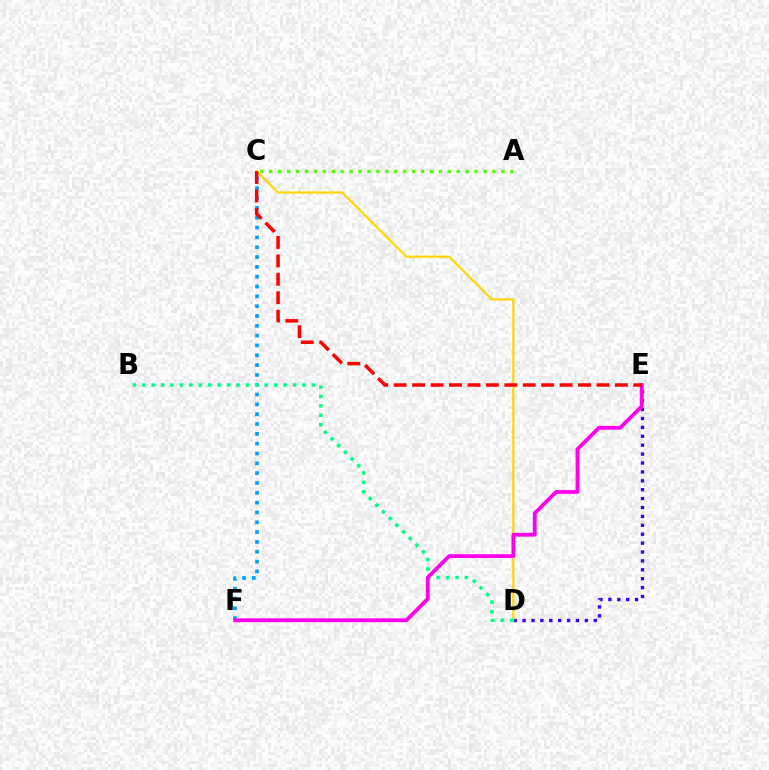{('D', 'E'): [{'color': '#3700ff', 'line_style': 'dotted', 'thickness': 2.42}], ('C', 'F'): [{'color': '#009eff', 'line_style': 'dotted', 'thickness': 2.67}], ('C', 'D'): [{'color': '#ffd500', 'line_style': 'solid', 'thickness': 1.56}], ('A', 'C'): [{'color': '#4fff00', 'line_style': 'dotted', 'thickness': 2.43}], ('B', 'D'): [{'color': '#00ff86', 'line_style': 'dotted', 'thickness': 2.56}], ('E', 'F'): [{'color': '#ff00ed', 'line_style': 'solid', 'thickness': 2.73}], ('C', 'E'): [{'color': '#ff0000', 'line_style': 'dashed', 'thickness': 2.5}]}